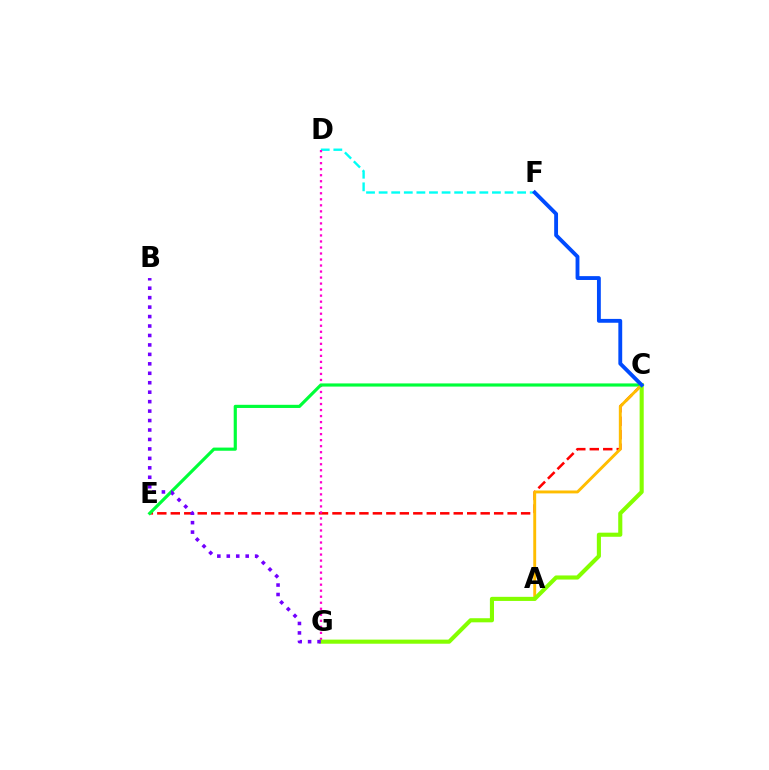{('C', 'E'): [{'color': '#ff0000', 'line_style': 'dashed', 'thickness': 1.83}, {'color': '#00ff39', 'line_style': 'solid', 'thickness': 2.28}], ('D', 'F'): [{'color': '#00fff6', 'line_style': 'dashed', 'thickness': 1.71}], ('D', 'G'): [{'color': '#ff00cf', 'line_style': 'dotted', 'thickness': 1.64}], ('A', 'C'): [{'color': '#ffbd00', 'line_style': 'solid', 'thickness': 2.09}], ('C', 'G'): [{'color': '#84ff00', 'line_style': 'solid', 'thickness': 2.95}], ('B', 'G'): [{'color': '#7200ff', 'line_style': 'dotted', 'thickness': 2.57}], ('C', 'F'): [{'color': '#004bff', 'line_style': 'solid', 'thickness': 2.77}]}